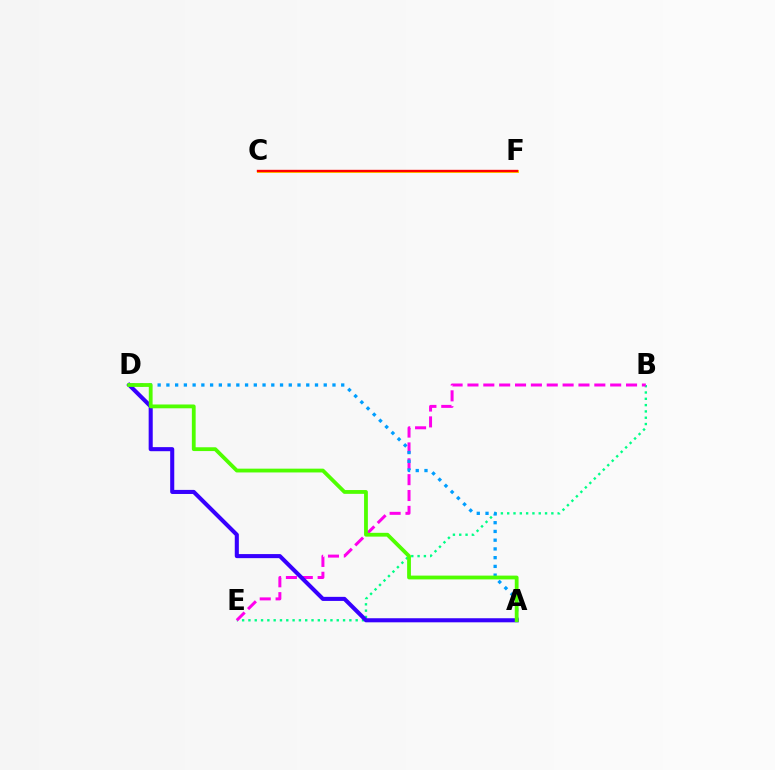{('B', 'E'): [{'color': '#00ff86', 'line_style': 'dotted', 'thickness': 1.71}, {'color': '#ff00ed', 'line_style': 'dashed', 'thickness': 2.15}], ('C', 'F'): [{'color': '#ffd500', 'line_style': 'solid', 'thickness': 2.17}, {'color': '#ff0000', 'line_style': 'solid', 'thickness': 1.7}], ('A', 'D'): [{'color': '#009eff', 'line_style': 'dotted', 'thickness': 2.37}, {'color': '#3700ff', 'line_style': 'solid', 'thickness': 2.93}, {'color': '#4fff00', 'line_style': 'solid', 'thickness': 2.73}]}